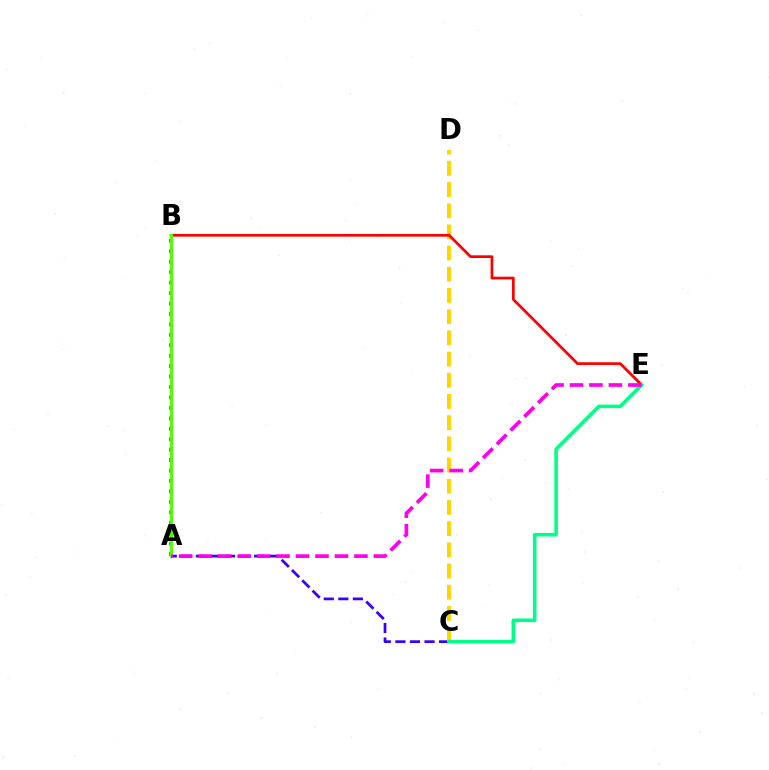{('A', 'C'): [{'color': '#3700ff', 'line_style': 'dashed', 'thickness': 1.98}], ('C', 'D'): [{'color': '#ffd500', 'line_style': 'dashed', 'thickness': 2.88}], ('A', 'B'): [{'color': '#009eff', 'line_style': 'dotted', 'thickness': 2.84}, {'color': '#4fff00', 'line_style': 'solid', 'thickness': 2.11}], ('B', 'E'): [{'color': '#ff0000', 'line_style': 'solid', 'thickness': 1.96}], ('C', 'E'): [{'color': '#00ff86', 'line_style': 'solid', 'thickness': 2.57}], ('A', 'E'): [{'color': '#ff00ed', 'line_style': 'dashed', 'thickness': 2.64}]}